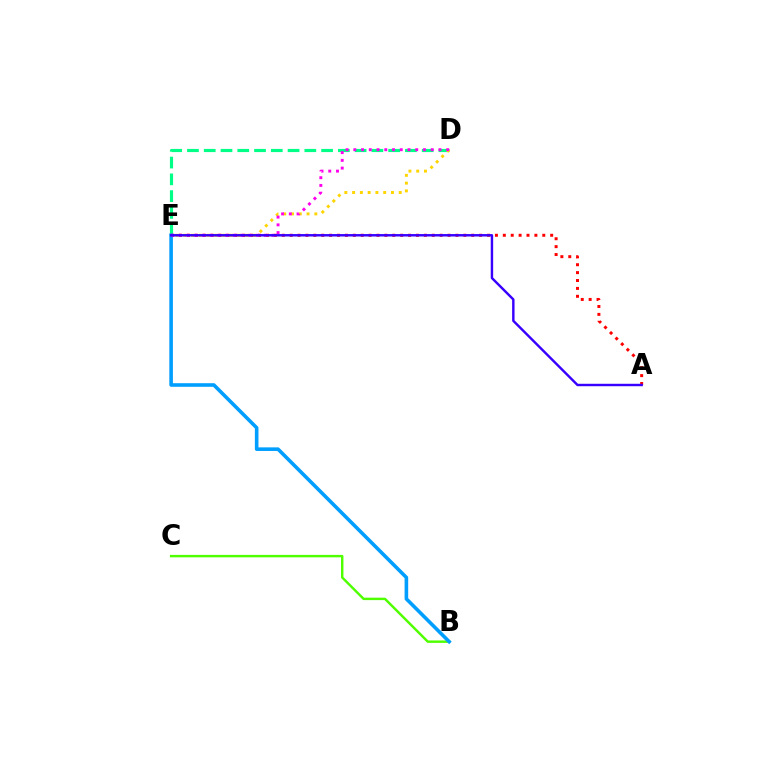{('D', 'E'): [{'color': '#00ff86', 'line_style': 'dashed', 'thickness': 2.28}, {'color': '#ffd500', 'line_style': 'dotted', 'thickness': 2.11}, {'color': '#ff00ed', 'line_style': 'dotted', 'thickness': 2.1}], ('A', 'E'): [{'color': '#ff0000', 'line_style': 'dotted', 'thickness': 2.15}, {'color': '#3700ff', 'line_style': 'solid', 'thickness': 1.75}], ('B', 'C'): [{'color': '#4fff00', 'line_style': 'solid', 'thickness': 1.75}], ('B', 'E'): [{'color': '#009eff', 'line_style': 'solid', 'thickness': 2.58}]}